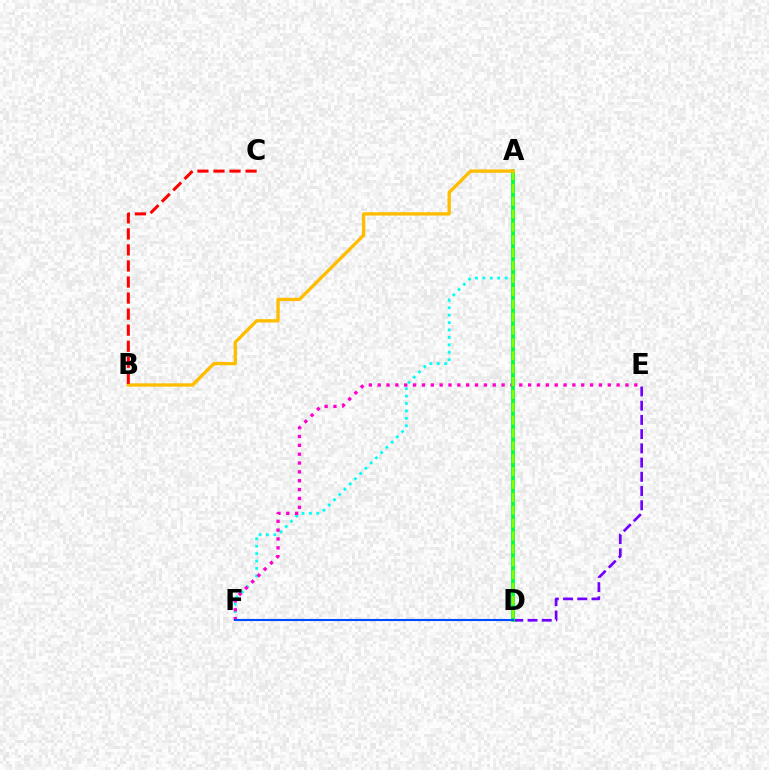{('A', 'F'): [{'color': '#00fff6', 'line_style': 'dotted', 'thickness': 2.01}], ('E', 'F'): [{'color': '#ff00cf', 'line_style': 'dotted', 'thickness': 2.4}], ('D', 'E'): [{'color': '#7200ff', 'line_style': 'dashed', 'thickness': 1.93}], ('A', 'D'): [{'color': '#00ff39', 'line_style': 'solid', 'thickness': 2.73}, {'color': '#84ff00', 'line_style': 'dashed', 'thickness': 1.75}], ('D', 'F'): [{'color': '#004bff', 'line_style': 'solid', 'thickness': 1.52}], ('A', 'B'): [{'color': '#ffbd00', 'line_style': 'solid', 'thickness': 2.4}], ('B', 'C'): [{'color': '#ff0000', 'line_style': 'dashed', 'thickness': 2.18}]}